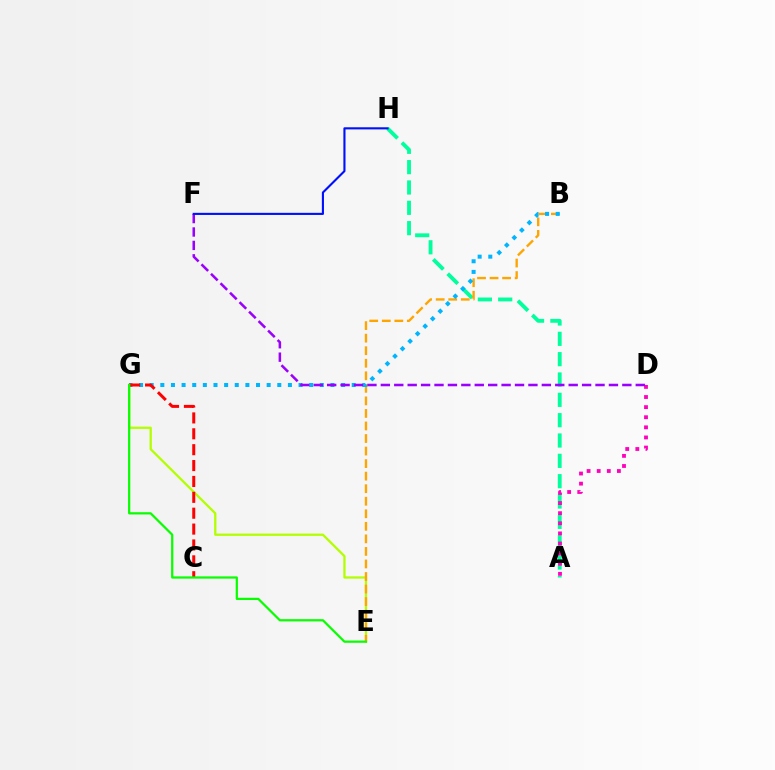{('A', 'H'): [{'color': '#00ff9d', 'line_style': 'dashed', 'thickness': 2.76}], ('E', 'G'): [{'color': '#b3ff00', 'line_style': 'solid', 'thickness': 1.64}, {'color': '#08ff00', 'line_style': 'solid', 'thickness': 1.61}], ('B', 'E'): [{'color': '#ffa500', 'line_style': 'dashed', 'thickness': 1.7}], ('B', 'G'): [{'color': '#00b5ff', 'line_style': 'dotted', 'thickness': 2.89}], ('C', 'G'): [{'color': '#ff0000', 'line_style': 'dashed', 'thickness': 2.16}], ('A', 'D'): [{'color': '#ff00bd', 'line_style': 'dotted', 'thickness': 2.75}], ('D', 'F'): [{'color': '#9b00ff', 'line_style': 'dashed', 'thickness': 1.82}], ('F', 'H'): [{'color': '#0010ff', 'line_style': 'solid', 'thickness': 1.53}]}